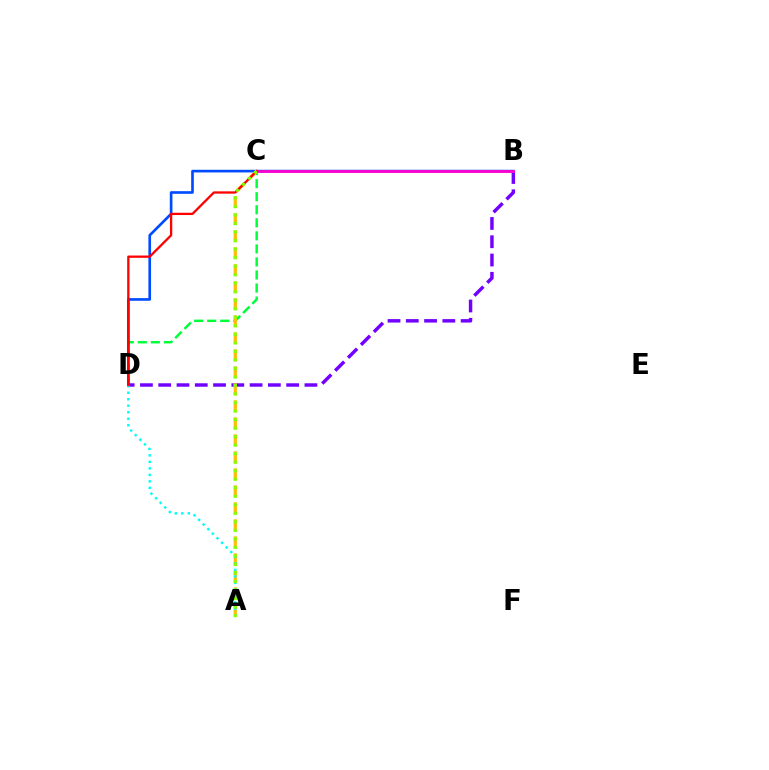{('C', 'D'): [{'color': '#00ff39', 'line_style': 'dashed', 'thickness': 1.77}, {'color': '#ff0000', 'line_style': 'solid', 'thickness': 1.65}], ('B', 'D'): [{'color': '#7200ff', 'line_style': 'dashed', 'thickness': 2.48}, {'color': '#004bff', 'line_style': 'solid', 'thickness': 1.91}], ('A', 'C'): [{'color': '#ffbd00', 'line_style': 'dashed', 'thickness': 2.31}, {'color': '#84ff00', 'line_style': 'dotted', 'thickness': 2.32}], ('A', 'D'): [{'color': '#00fff6', 'line_style': 'dotted', 'thickness': 1.77}], ('B', 'C'): [{'color': '#ff00cf', 'line_style': 'solid', 'thickness': 2.02}]}